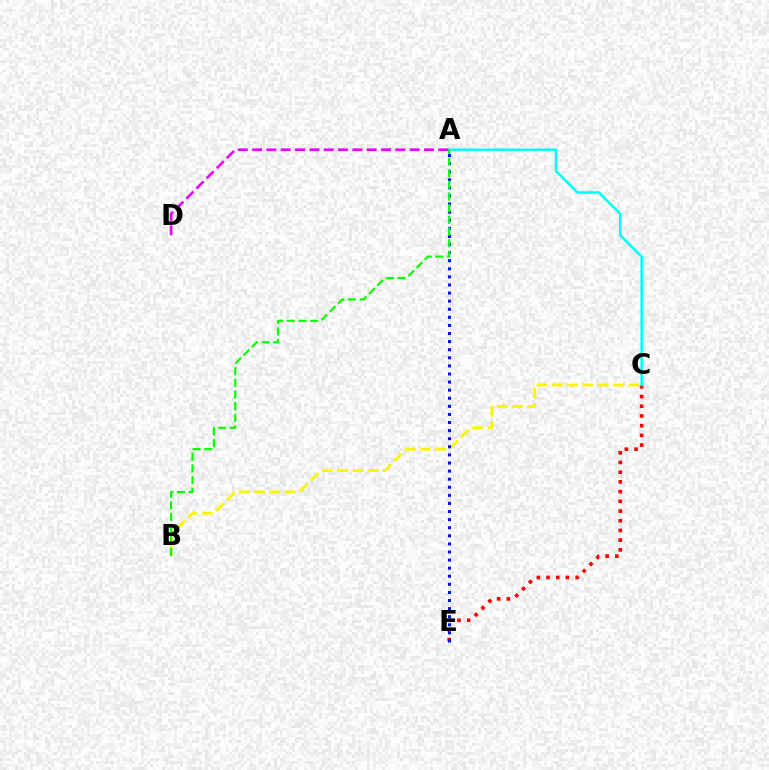{('B', 'C'): [{'color': '#fcf500', 'line_style': 'dashed', 'thickness': 2.08}], ('C', 'E'): [{'color': '#ff0000', 'line_style': 'dotted', 'thickness': 2.64}], ('A', 'E'): [{'color': '#0010ff', 'line_style': 'dotted', 'thickness': 2.2}], ('A', 'C'): [{'color': '#00fff6', 'line_style': 'solid', 'thickness': 1.84}], ('A', 'B'): [{'color': '#08ff00', 'line_style': 'dashed', 'thickness': 1.59}], ('A', 'D'): [{'color': '#ee00ff', 'line_style': 'dashed', 'thickness': 1.95}]}